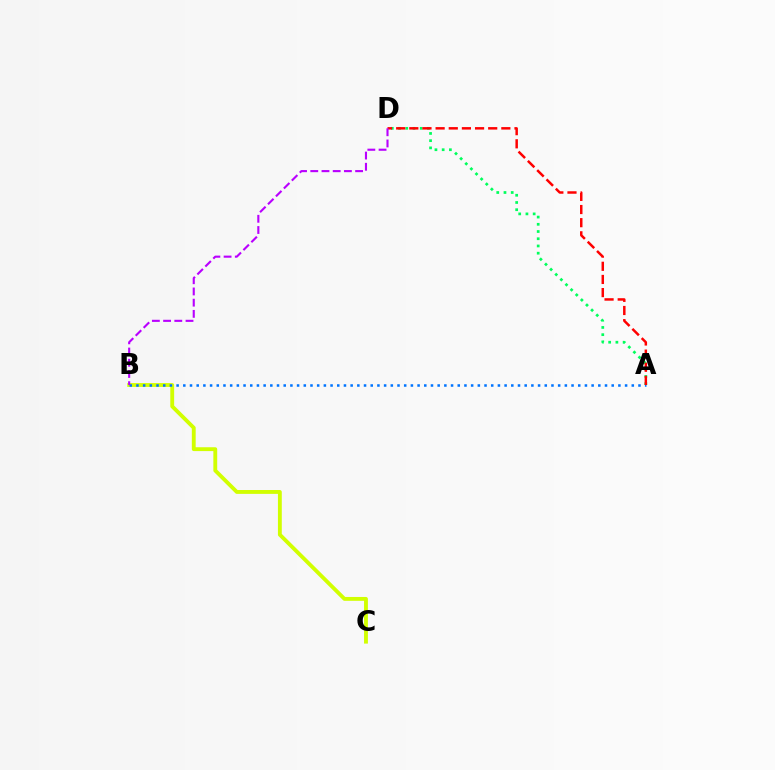{('A', 'D'): [{'color': '#00ff5c', 'line_style': 'dotted', 'thickness': 1.96}, {'color': '#ff0000', 'line_style': 'dashed', 'thickness': 1.79}], ('B', 'C'): [{'color': '#d1ff00', 'line_style': 'solid', 'thickness': 2.77}], ('A', 'B'): [{'color': '#0074ff', 'line_style': 'dotted', 'thickness': 1.82}], ('B', 'D'): [{'color': '#b900ff', 'line_style': 'dashed', 'thickness': 1.52}]}